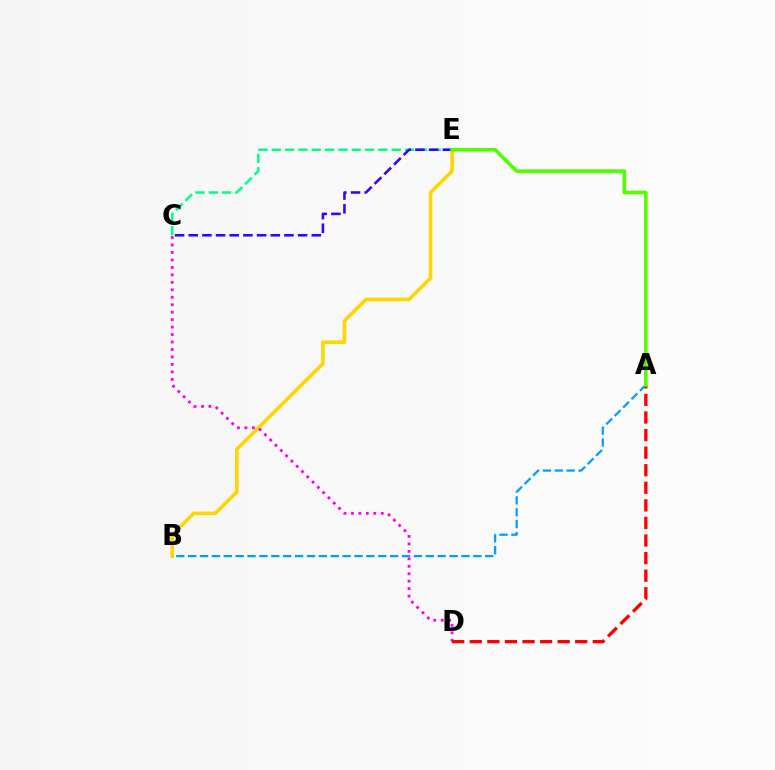{('C', 'E'): [{'color': '#00ff86', 'line_style': 'dashed', 'thickness': 1.81}, {'color': '#3700ff', 'line_style': 'dashed', 'thickness': 1.86}], ('B', 'E'): [{'color': '#ffd500', 'line_style': 'solid', 'thickness': 2.57}], ('A', 'B'): [{'color': '#009eff', 'line_style': 'dashed', 'thickness': 1.61}], ('C', 'D'): [{'color': '#ff00ed', 'line_style': 'dotted', 'thickness': 2.03}], ('A', 'D'): [{'color': '#ff0000', 'line_style': 'dashed', 'thickness': 2.39}], ('A', 'E'): [{'color': '#4fff00', 'line_style': 'solid', 'thickness': 2.6}]}